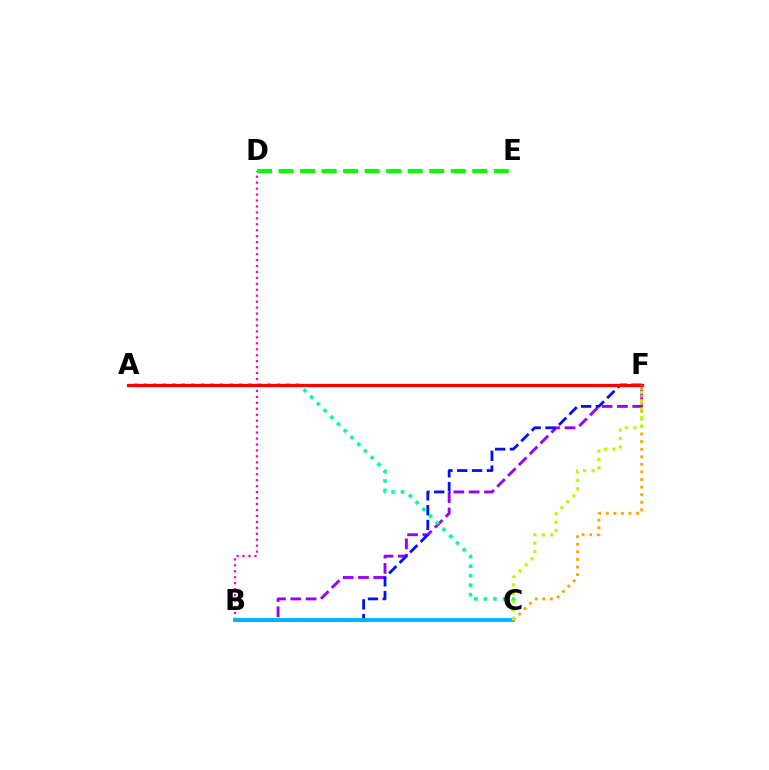{('B', 'D'): [{'color': '#ff00bd', 'line_style': 'dotted', 'thickness': 1.62}], ('B', 'F'): [{'color': '#9b00ff', 'line_style': 'dashed', 'thickness': 2.08}, {'color': '#0010ff', 'line_style': 'dashed', 'thickness': 2.01}], ('D', 'E'): [{'color': '#08ff00', 'line_style': 'dashed', 'thickness': 2.92}], ('A', 'C'): [{'color': '#00ff9d', 'line_style': 'dotted', 'thickness': 2.58}], ('B', 'C'): [{'color': '#00b5ff', 'line_style': 'solid', 'thickness': 2.79}], ('A', 'F'): [{'color': '#ff0000', 'line_style': 'solid', 'thickness': 2.32}], ('C', 'F'): [{'color': '#ffa500', 'line_style': 'dotted', 'thickness': 2.06}, {'color': '#b3ff00', 'line_style': 'dotted', 'thickness': 2.3}]}